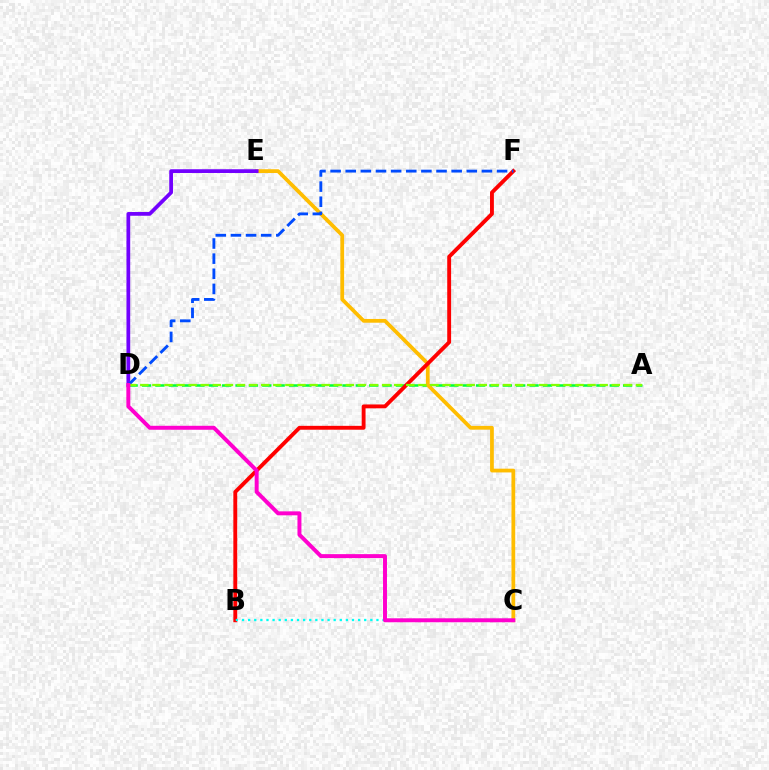{('A', 'D'): [{'color': '#00ff39', 'line_style': 'dashed', 'thickness': 1.82}, {'color': '#84ff00', 'line_style': 'dashed', 'thickness': 1.64}], ('C', 'E'): [{'color': '#ffbd00', 'line_style': 'solid', 'thickness': 2.7}], ('D', 'E'): [{'color': '#7200ff', 'line_style': 'solid', 'thickness': 2.69}], ('B', 'F'): [{'color': '#ff0000', 'line_style': 'solid', 'thickness': 2.79}], ('D', 'F'): [{'color': '#004bff', 'line_style': 'dashed', 'thickness': 2.06}], ('B', 'C'): [{'color': '#00fff6', 'line_style': 'dotted', 'thickness': 1.66}], ('C', 'D'): [{'color': '#ff00cf', 'line_style': 'solid', 'thickness': 2.85}]}